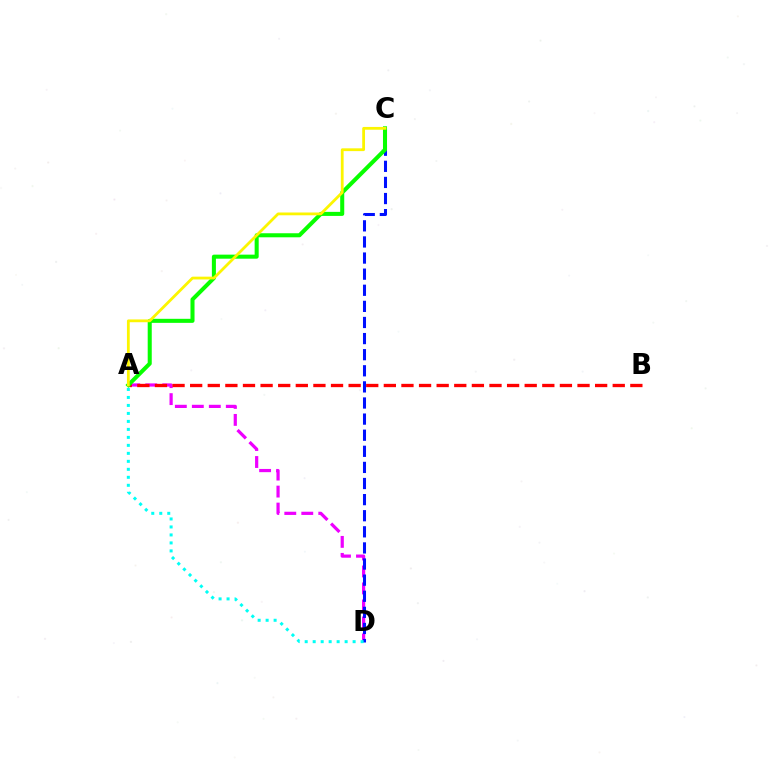{('A', 'D'): [{'color': '#ee00ff', 'line_style': 'dashed', 'thickness': 2.31}, {'color': '#00fff6', 'line_style': 'dotted', 'thickness': 2.17}], ('A', 'B'): [{'color': '#ff0000', 'line_style': 'dashed', 'thickness': 2.39}], ('C', 'D'): [{'color': '#0010ff', 'line_style': 'dashed', 'thickness': 2.19}], ('A', 'C'): [{'color': '#08ff00', 'line_style': 'solid', 'thickness': 2.91}, {'color': '#fcf500', 'line_style': 'solid', 'thickness': 2.0}]}